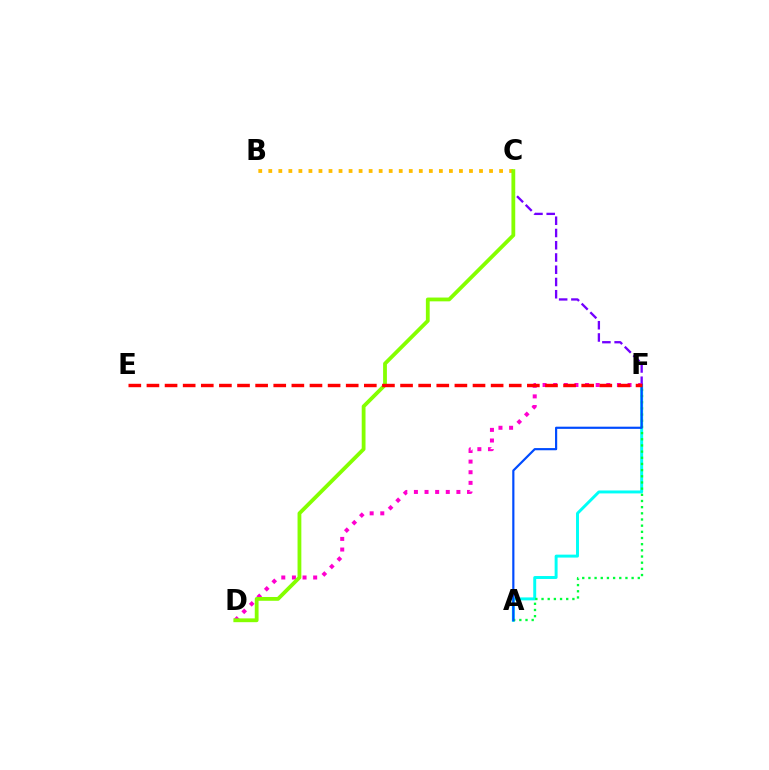{('A', 'F'): [{'color': '#00fff6', 'line_style': 'solid', 'thickness': 2.12}, {'color': '#00ff39', 'line_style': 'dotted', 'thickness': 1.68}, {'color': '#004bff', 'line_style': 'solid', 'thickness': 1.57}], ('C', 'F'): [{'color': '#7200ff', 'line_style': 'dashed', 'thickness': 1.66}], ('B', 'C'): [{'color': '#ffbd00', 'line_style': 'dotted', 'thickness': 2.73}], ('D', 'F'): [{'color': '#ff00cf', 'line_style': 'dotted', 'thickness': 2.89}], ('C', 'D'): [{'color': '#84ff00', 'line_style': 'solid', 'thickness': 2.74}], ('E', 'F'): [{'color': '#ff0000', 'line_style': 'dashed', 'thickness': 2.46}]}